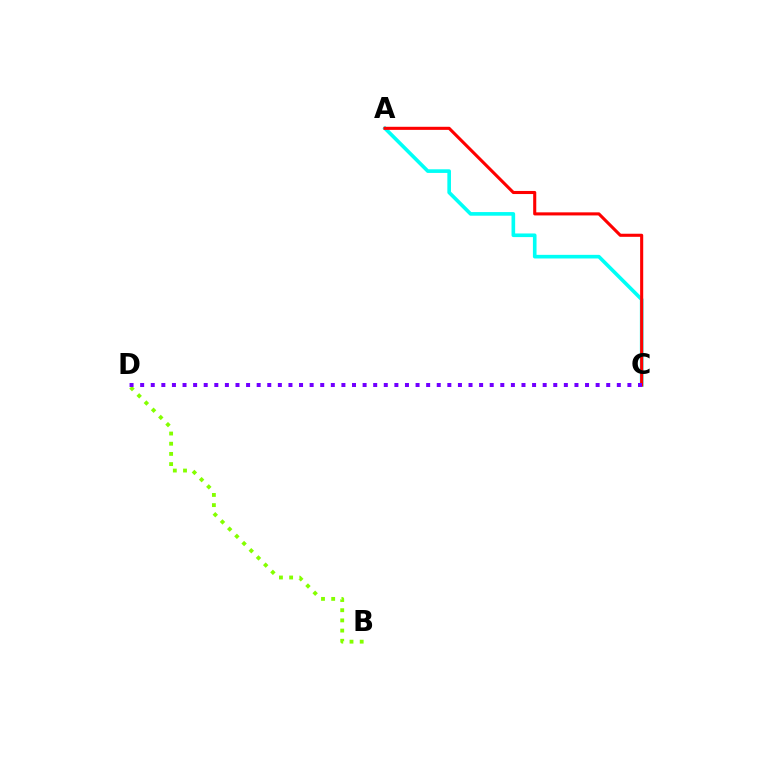{('A', 'C'): [{'color': '#00fff6', 'line_style': 'solid', 'thickness': 2.61}, {'color': '#ff0000', 'line_style': 'solid', 'thickness': 2.22}], ('B', 'D'): [{'color': '#84ff00', 'line_style': 'dotted', 'thickness': 2.77}], ('C', 'D'): [{'color': '#7200ff', 'line_style': 'dotted', 'thickness': 2.88}]}